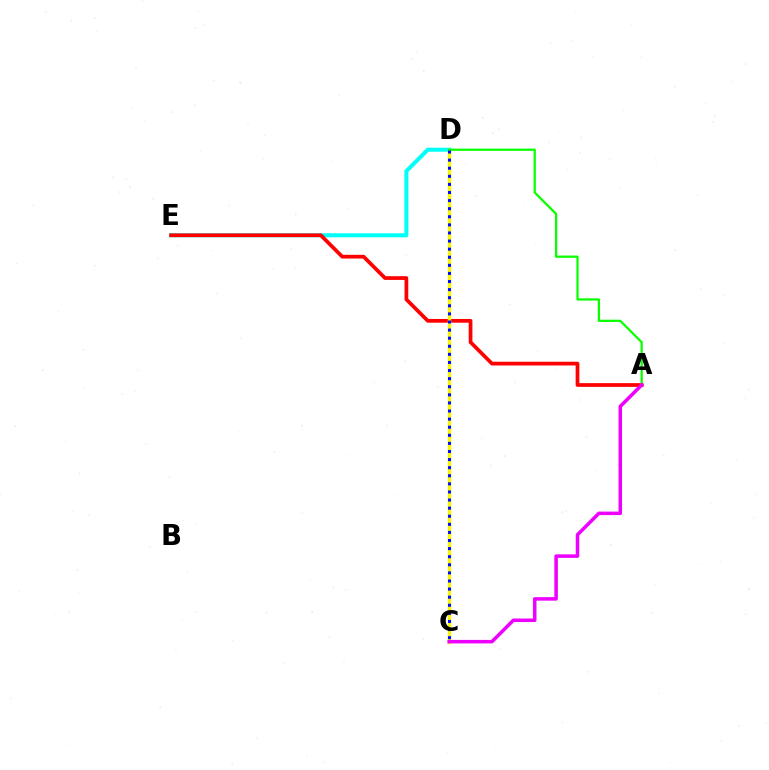{('D', 'E'): [{'color': '#00fff6', 'line_style': 'solid', 'thickness': 2.89}], ('A', 'E'): [{'color': '#ff0000', 'line_style': 'solid', 'thickness': 2.68}], ('C', 'D'): [{'color': '#fcf500', 'line_style': 'solid', 'thickness': 2.42}, {'color': '#0010ff', 'line_style': 'dotted', 'thickness': 2.2}], ('A', 'D'): [{'color': '#08ff00', 'line_style': 'solid', 'thickness': 1.61}], ('A', 'C'): [{'color': '#ee00ff', 'line_style': 'solid', 'thickness': 2.53}]}